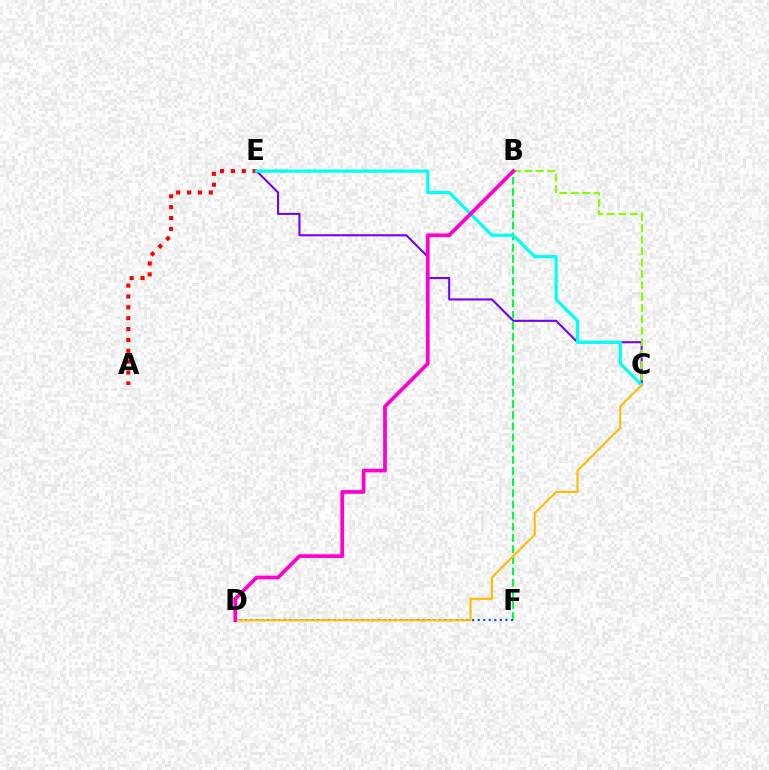{('C', 'E'): [{'color': '#7200ff', 'line_style': 'solid', 'thickness': 1.5}, {'color': '#00fff6', 'line_style': 'solid', 'thickness': 2.3}], ('A', 'E'): [{'color': '#ff0000', 'line_style': 'dotted', 'thickness': 2.95}], ('B', 'F'): [{'color': '#00ff39', 'line_style': 'dashed', 'thickness': 1.52}], ('B', 'C'): [{'color': '#84ff00', 'line_style': 'dashed', 'thickness': 1.55}], ('D', 'F'): [{'color': '#004bff', 'line_style': 'dotted', 'thickness': 1.51}], ('C', 'D'): [{'color': '#ffbd00', 'line_style': 'solid', 'thickness': 1.53}], ('B', 'D'): [{'color': '#ff00cf', 'line_style': 'solid', 'thickness': 2.68}]}